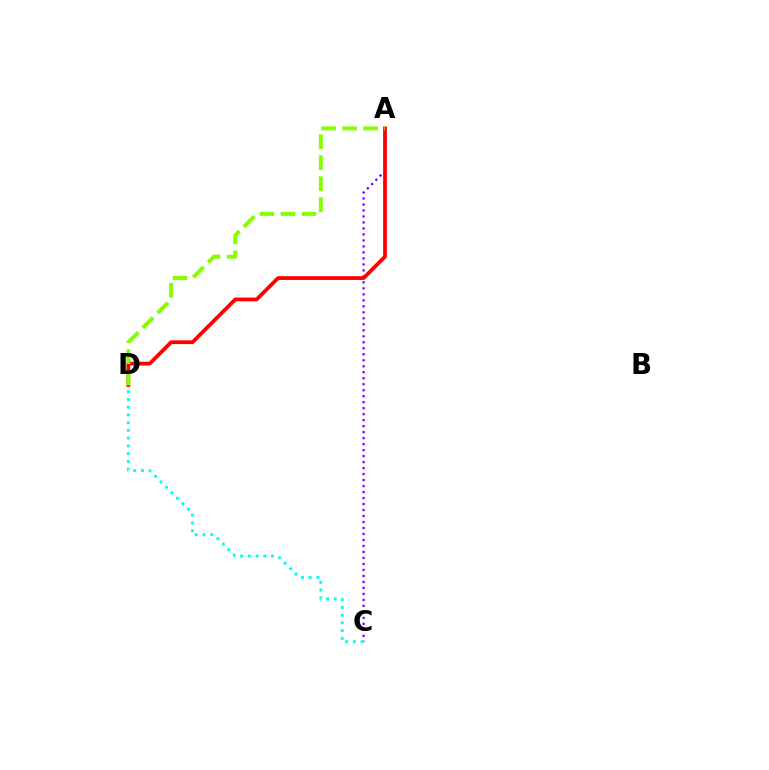{('A', 'C'): [{'color': '#7200ff', 'line_style': 'dotted', 'thickness': 1.63}], ('A', 'D'): [{'color': '#ff0000', 'line_style': 'solid', 'thickness': 2.71}, {'color': '#84ff00', 'line_style': 'dashed', 'thickness': 2.86}], ('C', 'D'): [{'color': '#00fff6', 'line_style': 'dotted', 'thickness': 2.1}]}